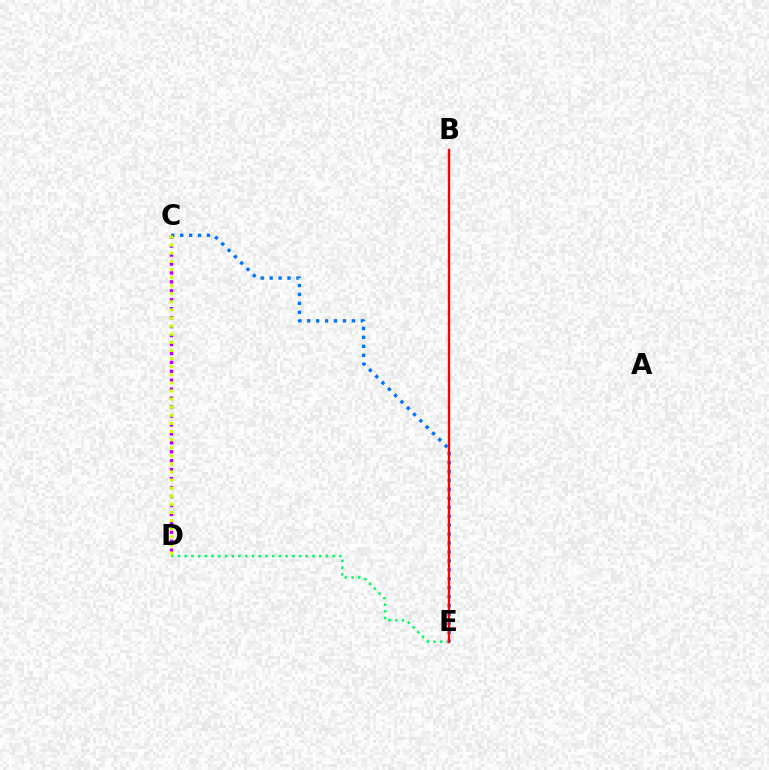{('C', 'E'): [{'color': '#0074ff', 'line_style': 'dotted', 'thickness': 2.43}], ('D', 'E'): [{'color': '#00ff5c', 'line_style': 'dotted', 'thickness': 1.83}], ('C', 'D'): [{'color': '#b900ff', 'line_style': 'dotted', 'thickness': 2.43}, {'color': '#d1ff00', 'line_style': 'dotted', 'thickness': 2.2}], ('B', 'E'): [{'color': '#ff0000', 'line_style': 'solid', 'thickness': 1.7}]}